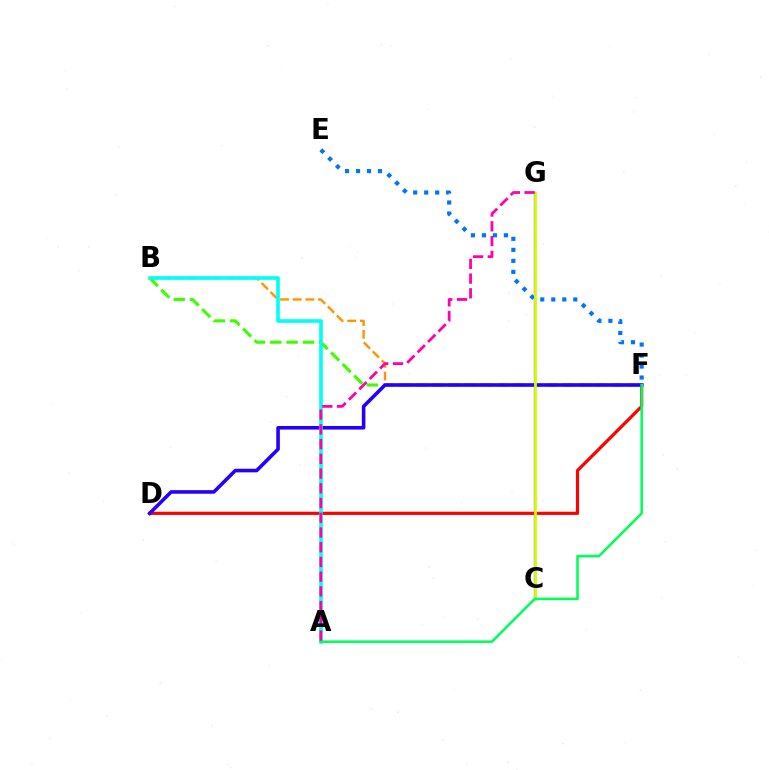{('B', 'F'): [{'color': '#3dff00', 'line_style': 'dashed', 'thickness': 2.22}, {'color': '#ff9400', 'line_style': 'dashed', 'thickness': 1.72}], ('D', 'F'): [{'color': '#ff0000', 'line_style': 'solid', 'thickness': 2.29}, {'color': '#2500ff', 'line_style': 'solid', 'thickness': 2.58}], ('E', 'F'): [{'color': '#0074ff', 'line_style': 'dotted', 'thickness': 2.99}], ('C', 'G'): [{'color': '#b900ff', 'line_style': 'solid', 'thickness': 1.62}, {'color': '#d1ff00', 'line_style': 'solid', 'thickness': 2.03}], ('A', 'B'): [{'color': '#00fff6', 'line_style': 'solid', 'thickness': 2.6}], ('A', 'F'): [{'color': '#00ff5c', 'line_style': 'solid', 'thickness': 1.84}], ('A', 'G'): [{'color': '#ff00ac', 'line_style': 'dashed', 'thickness': 2.0}]}